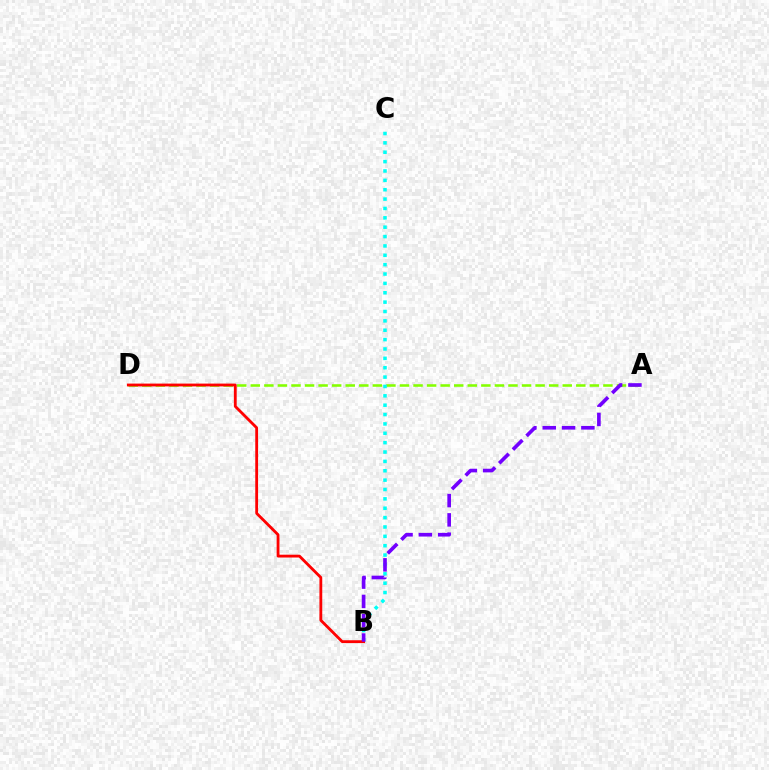{('A', 'D'): [{'color': '#84ff00', 'line_style': 'dashed', 'thickness': 1.84}], ('B', 'C'): [{'color': '#00fff6', 'line_style': 'dotted', 'thickness': 2.55}], ('B', 'D'): [{'color': '#ff0000', 'line_style': 'solid', 'thickness': 2.03}], ('A', 'B'): [{'color': '#7200ff', 'line_style': 'dashed', 'thickness': 2.62}]}